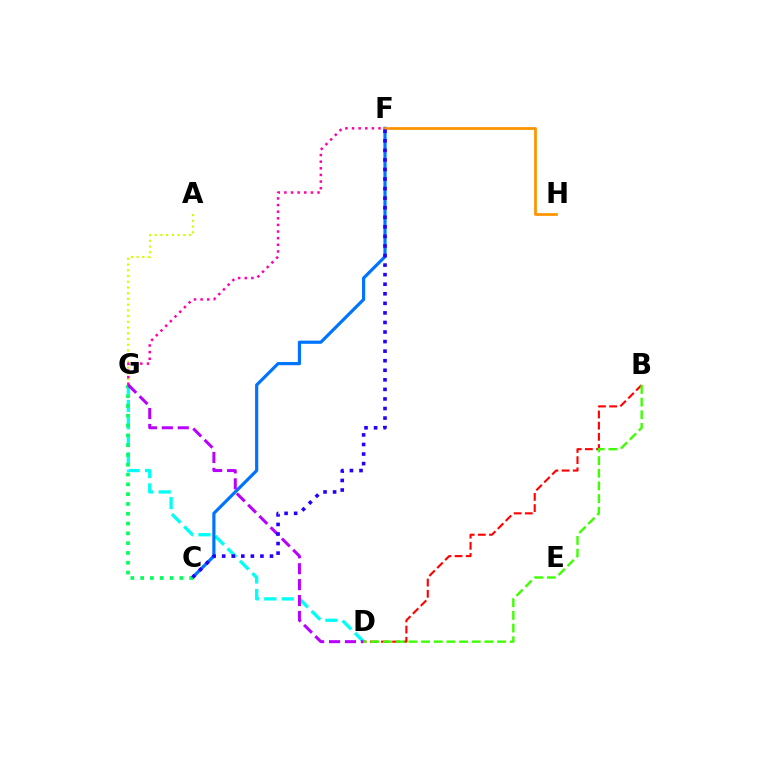{('D', 'G'): [{'color': '#00fff6', 'line_style': 'dashed', 'thickness': 2.38}, {'color': '#b900ff', 'line_style': 'dashed', 'thickness': 2.16}], ('C', 'F'): [{'color': '#0074ff', 'line_style': 'solid', 'thickness': 2.3}, {'color': '#2500ff', 'line_style': 'dotted', 'thickness': 2.6}], ('C', 'G'): [{'color': '#00ff5c', 'line_style': 'dotted', 'thickness': 2.66}], ('A', 'G'): [{'color': '#d1ff00', 'line_style': 'dotted', 'thickness': 1.56}], ('F', 'H'): [{'color': '#ff9400', 'line_style': 'solid', 'thickness': 1.98}], ('F', 'G'): [{'color': '#ff00ac', 'line_style': 'dotted', 'thickness': 1.8}], ('B', 'D'): [{'color': '#ff0000', 'line_style': 'dashed', 'thickness': 1.52}, {'color': '#3dff00', 'line_style': 'dashed', 'thickness': 1.72}]}